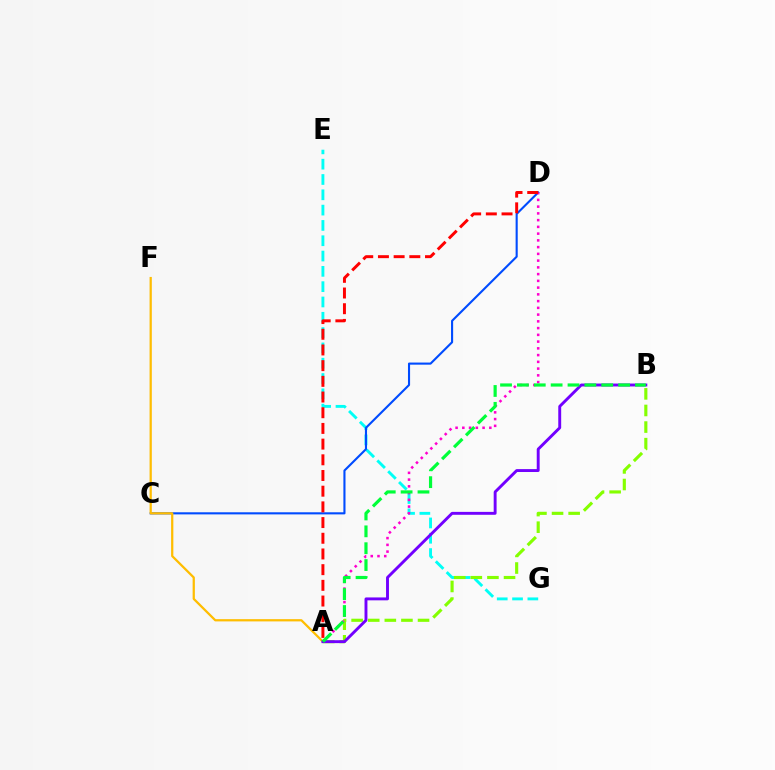{('E', 'G'): [{'color': '#00fff6', 'line_style': 'dashed', 'thickness': 2.08}], ('A', 'B'): [{'color': '#84ff00', 'line_style': 'dashed', 'thickness': 2.26}, {'color': '#7200ff', 'line_style': 'solid', 'thickness': 2.09}, {'color': '#00ff39', 'line_style': 'dashed', 'thickness': 2.29}], ('C', 'D'): [{'color': '#004bff', 'line_style': 'solid', 'thickness': 1.52}], ('A', 'F'): [{'color': '#ffbd00', 'line_style': 'solid', 'thickness': 1.62}], ('A', 'D'): [{'color': '#ff00cf', 'line_style': 'dotted', 'thickness': 1.83}, {'color': '#ff0000', 'line_style': 'dashed', 'thickness': 2.13}]}